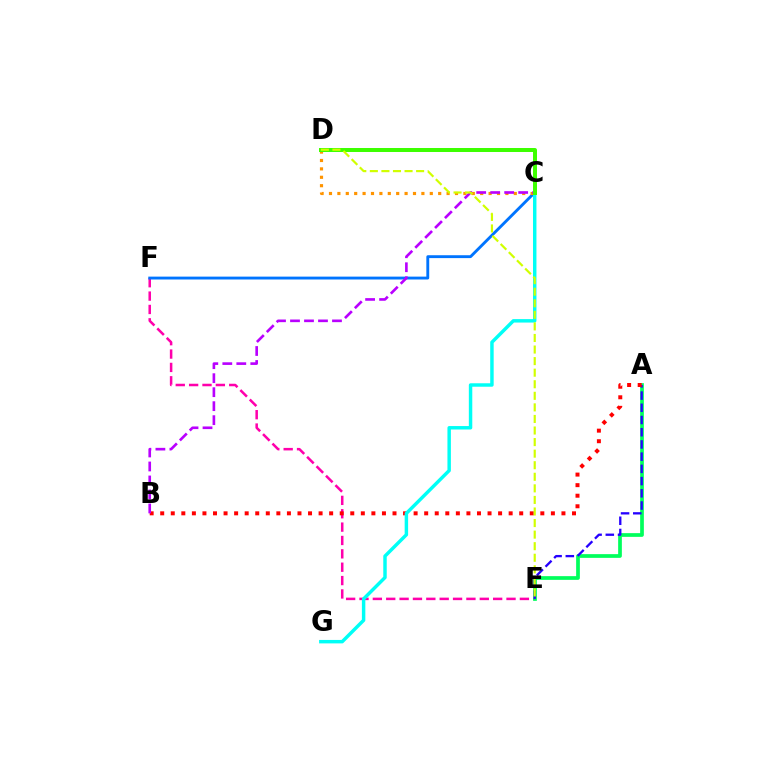{('E', 'F'): [{'color': '#ff00ac', 'line_style': 'dashed', 'thickness': 1.82}], ('C', 'F'): [{'color': '#0074ff', 'line_style': 'solid', 'thickness': 2.07}], ('A', 'E'): [{'color': '#00ff5c', 'line_style': 'solid', 'thickness': 2.67}, {'color': '#2500ff', 'line_style': 'dashed', 'thickness': 1.66}], ('C', 'D'): [{'color': '#ff9400', 'line_style': 'dotted', 'thickness': 2.28}, {'color': '#3dff00', 'line_style': 'solid', 'thickness': 2.87}], ('A', 'B'): [{'color': '#ff0000', 'line_style': 'dotted', 'thickness': 2.87}], ('B', 'C'): [{'color': '#b900ff', 'line_style': 'dashed', 'thickness': 1.9}], ('C', 'G'): [{'color': '#00fff6', 'line_style': 'solid', 'thickness': 2.48}], ('D', 'E'): [{'color': '#d1ff00', 'line_style': 'dashed', 'thickness': 1.57}]}